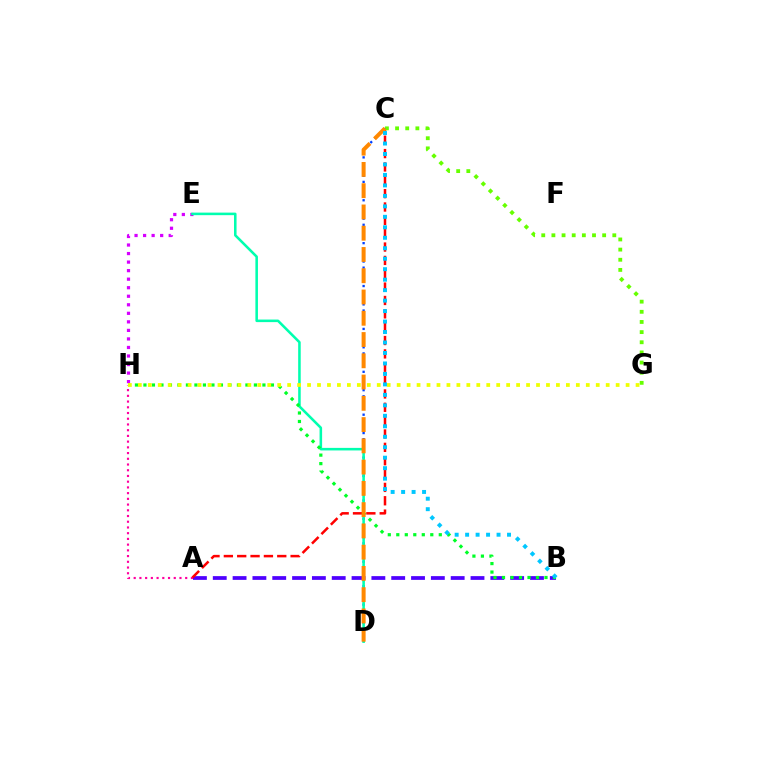{('E', 'H'): [{'color': '#d600ff', 'line_style': 'dotted', 'thickness': 2.32}], ('A', 'B'): [{'color': '#4f00ff', 'line_style': 'dashed', 'thickness': 2.69}], ('A', 'H'): [{'color': '#ff00a0', 'line_style': 'dotted', 'thickness': 1.55}], ('A', 'C'): [{'color': '#ff0000', 'line_style': 'dashed', 'thickness': 1.81}], ('C', 'G'): [{'color': '#66ff00', 'line_style': 'dotted', 'thickness': 2.76}], ('C', 'D'): [{'color': '#003fff', 'line_style': 'dotted', 'thickness': 1.66}, {'color': '#ff8800', 'line_style': 'dashed', 'thickness': 2.89}], ('D', 'E'): [{'color': '#00ffaf', 'line_style': 'solid', 'thickness': 1.84}], ('B', 'H'): [{'color': '#00ff27', 'line_style': 'dotted', 'thickness': 2.31}], ('G', 'H'): [{'color': '#eeff00', 'line_style': 'dotted', 'thickness': 2.7}], ('B', 'C'): [{'color': '#00c7ff', 'line_style': 'dotted', 'thickness': 2.85}]}